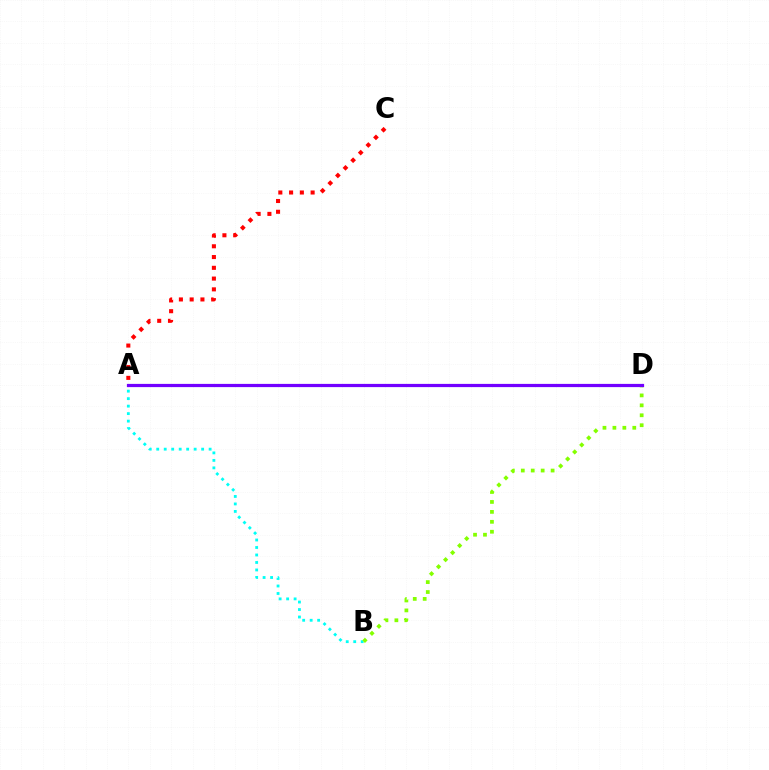{('A', 'B'): [{'color': '#00fff6', 'line_style': 'dotted', 'thickness': 2.03}], ('B', 'D'): [{'color': '#84ff00', 'line_style': 'dotted', 'thickness': 2.7}], ('A', 'D'): [{'color': '#7200ff', 'line_style': 'solid', 'thickness': 2.32}], ('A', 'C'): [{'color': '#ff0000', 'line_style': 'dotted', 'thickness': 2.93}]}